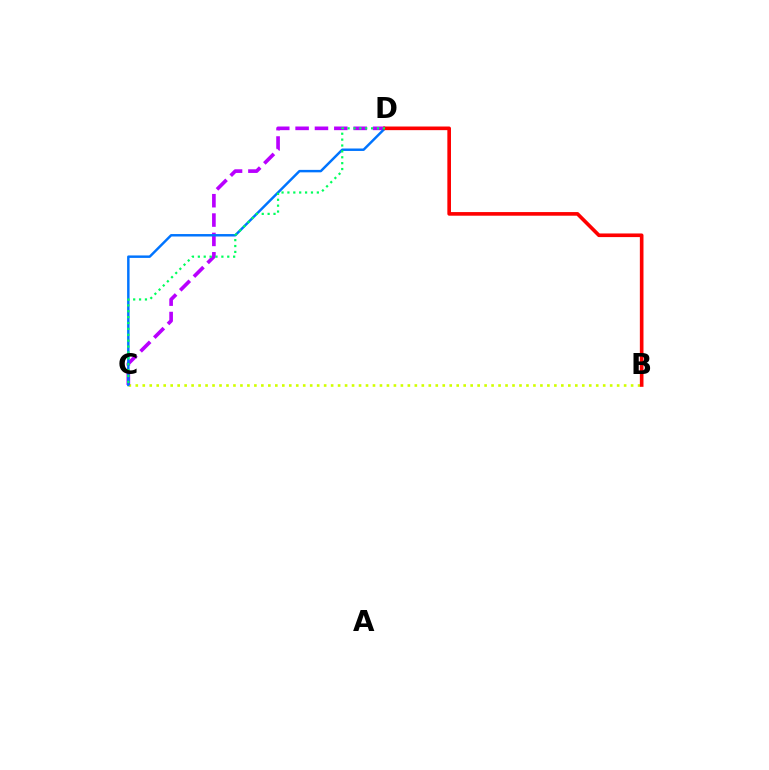{('B', 'C'): [{'color': '#d1ff00', 'line_style': 'dotted', 'thickness': 1.9}], ('C', 'D'): [{'color': '#b900ff', 'line_style': 'dashed', 'thickness': 2.63}, {'color': '#0074ff', 'line_style': 'solid', 'thickness': 1.77}, {'color': '#00ff5c', 'line_style': 'dotted', 'thickness': 1.6}], ('B', 'D'): [{'color': '#ff0000', 'line_style': 'solid', 'thickness': 2.62}]}